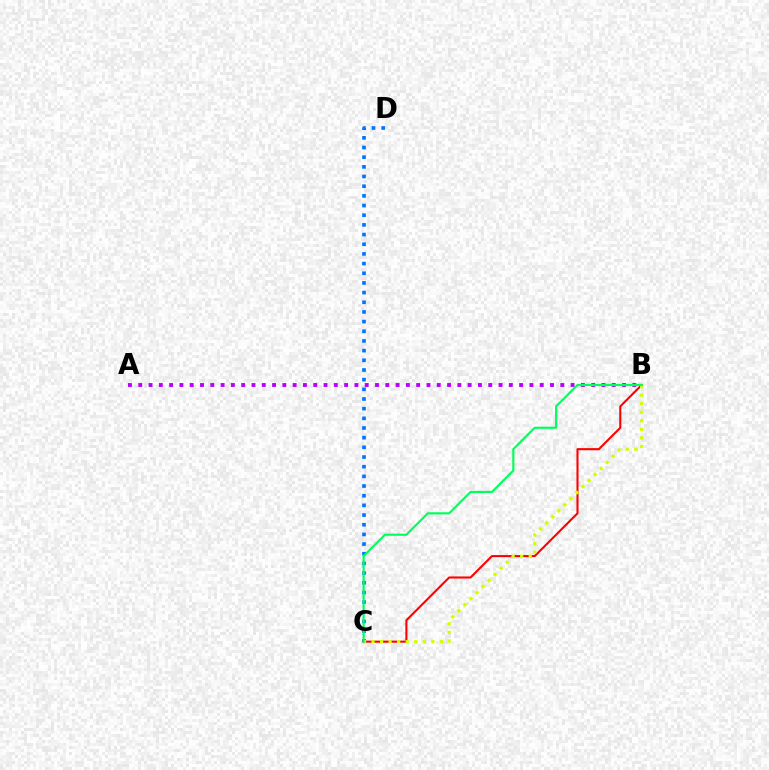{('A', 'B'): [{'color': '#b900ff', 'line_style': 'dotted', 'thickness': 2.8}], ('C', 'D'): [{'color': '#0074ff', 'line_style': 'dotted', 'thickness': 2.63}], ('B', 'C'): [{'color': '#ff0000', 'line_style': 'solid', 'thickness': 1.5}, {'color': '#d1ff00', 'line_style': 'dotted', 'thickness': 2.32}, {'color': '#00ff5c', 'line_style': 'solid', 'thickness': 1.55}]}